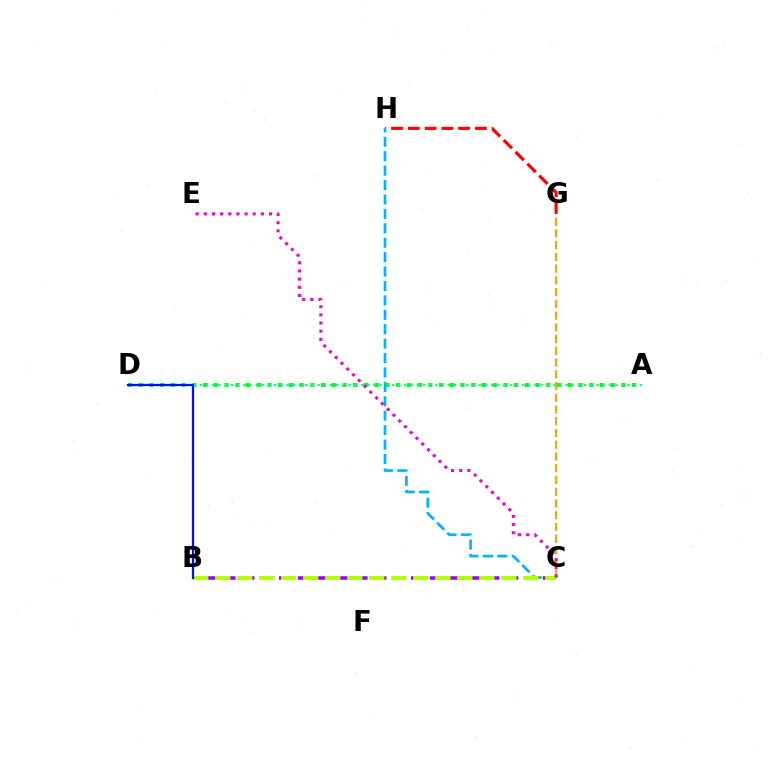{('A', 'D'): [{'color': '#08ff00', 'line_style': 'dotted', 'thickness': 2.91}, {'color': '#00ff9d', 'line_style': 'dotted', 'thickness': 1.68}], ('C', 'G'): [{'color': '#ffa500', 'line_style': 'dashed', 'thickness': 1.59}], ('G', 'H'): [{'color': '#ff0000', 'line_style': 'dashed', 'thickness': 2.28}], ('C', 'H'): [{'color': '#00b5ff', 'line_style': 'dashed', 'thickness': 1.96}], ('B', 'C'): [{'color': '#9b00ff', 'line_style': 'dashed', 'thickness': 2.56}, {'color': '#b3ff00', 'line_style': 'dashed', 'thickness': 2.99}], ('C', 'E'): [{'color': '#ff00bd', 'line_style': 'dotted', 'thickness': 2.22}], ('B', 'D'): [{'color': '#0010ff', 'line_style': 'solid', 'thickness': 1.62}]}